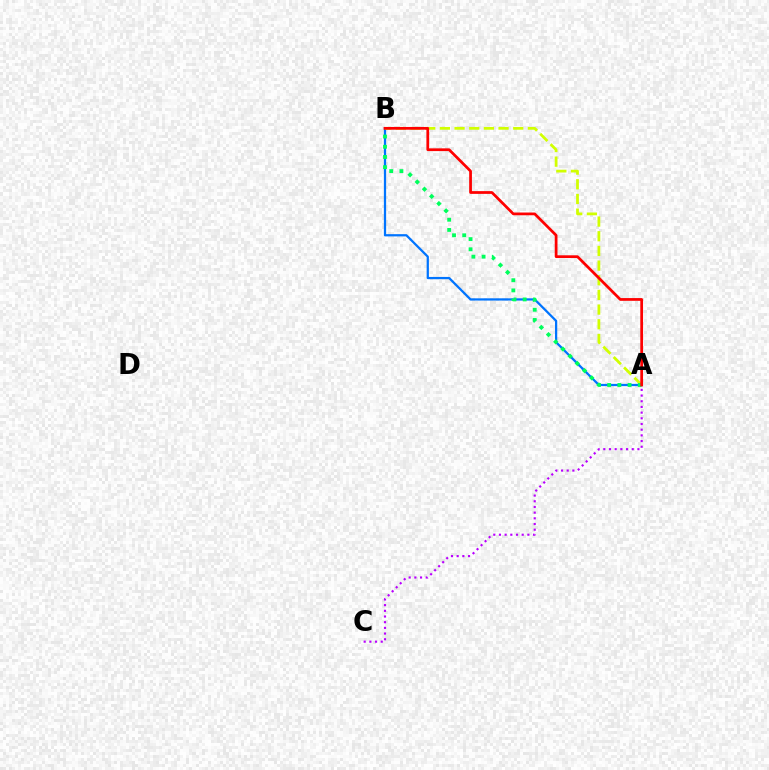{('A', 'B'): [{'color': '#0074ff', 'line_style': 'solid', 'thickness': 1.62}, {'color': '#d1ff00', 'line_style': 'dashed', 'thickness': 1.99}, {'color': '#00ff5c', 'line_style': 'dotted', 'thickness': 2.77}, {'color': '#ff0000', 'line_style': 'solid', 'thickness': 1.97}], ('A', 'C'): [{'color': '#b900ff', 'line_style': 'dotted', 'thickness': 1.54}]}